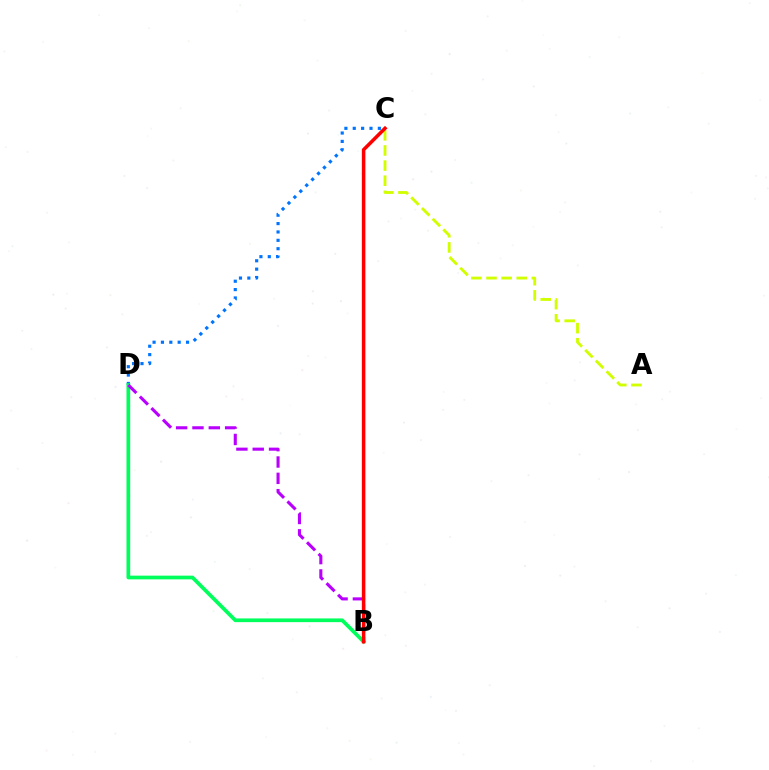{('C', 'D'): [{'color': '#0074ff', 'line_style': 'dotted', 'thickness': 2.27}], ('A', 'C'): [{'color': '#d1ff00', 'line_style': 'dashed', 'thickness': 2.05}], ('B', 'D'): [{'color': '#00ff5c', 'line_style': 'solid', 'thickness': 2.67}, {'color': '#b900ff', 'line_style': 'dashed', 'thickness': 2.22}], ('B', 'C'): [{'color': '#ff0000', 'line_style': 'solid', 'thickness': 2.53}]}